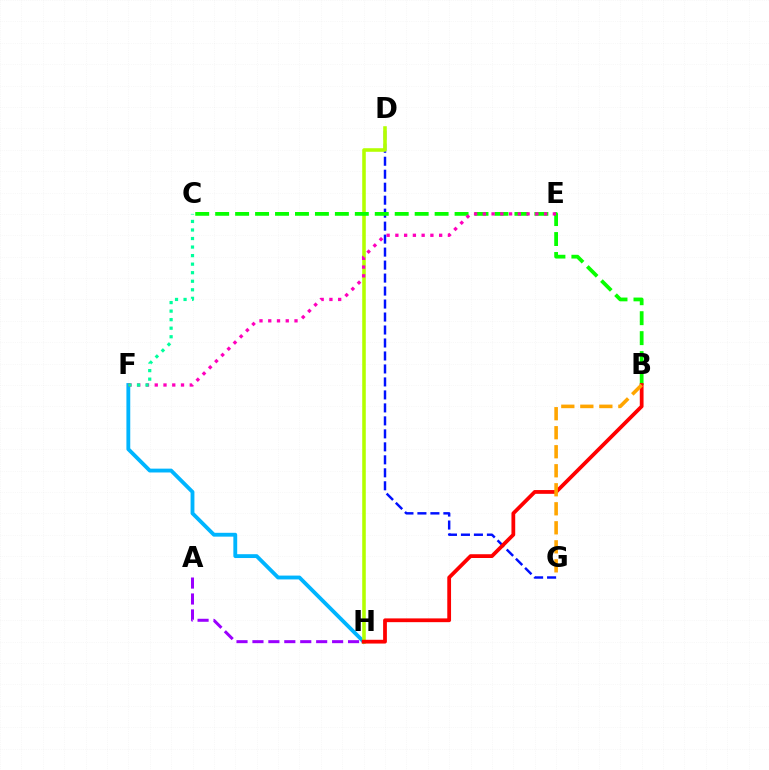{('D', 'G'): [{'color': '#0010ff', 'line_style': 'dashed', 'thickness': 1.76}], ('F', 'H'): [{'color': '#00b5ff', 'line_style': 'solid', 'thickness': 2.76}], ('D', 'H'): [{'color': '#b3ff00', 'line_style': 'solid', 'thickness': 2.57}], ('B', 'C'): [{'color': '#08ff00', 'line_style': 'dashed', 'thickness': 2.71}], ('A', 'H'): [{'color': '#9b00ff', 'line_style': 'dashed', 'thickness': 2.16}], ('B', 'H'): [{'color': '#ff0000', 'line_style': 'solid', 'thickness': 2.71}], ('E', 'F'): [{'color': '#ff00bd', 'line_style': 'dotted', 'thickness': 2.38}], ('C', 'F'): [{'color': '#00ff9d', 'line_style': 'dotted', 'thickness': 2.32}], ('B', 'G'): [{'color': '#ffa500', 'line_style': 'dashed', 'thickness': 2.58}]}